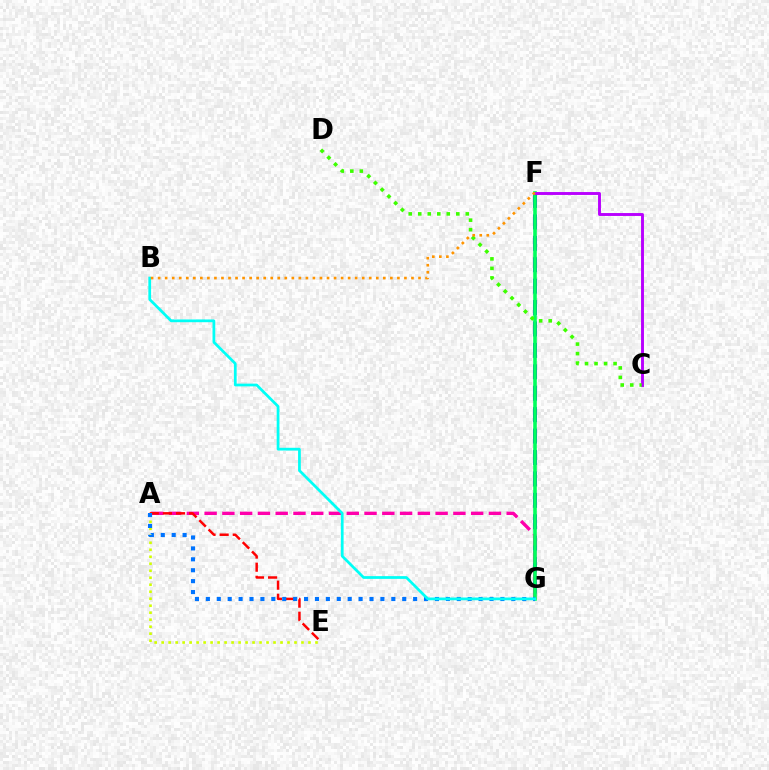{('F', 'G'): [{'color': '#2500ff', 'line_style': 'dashed', 'thickness': 2.91}, {'color': '#00ff5c', 'line_style': 'solid', 'thickness': 2.59}], ('A', 'E'): [{'color': '#d1ff00', 'line_style': 'dotted', 'thickness': 1.9}, {'color': '#ff0000', 'line_style': 'dashed', 'thickness': 1.78}], ('A', 'G'): [{'color': '#ff00ac', 'line_style': 'dashed', 'thickness': 2.41}, {'color': '#0074ff', 'line_style': 'dotted', 'thickness': 2.96}], ('C', 'F'): [{'color': '#b900ff', 'line_style': 'solid', 'thickness': 2.09}], ('C', 'D'): [{'color': '#3dff00', 'line_style': 'dotted', 'thickness': 2.58}], ('B', 'G'): [{'color': '#00fff6', 'line_style': 'solid', 'thickness': 1.98}], ('B', 'F'): [{'color': '#ff9400', 'line_style': 'dotted', 'thickness': 1.91}]}